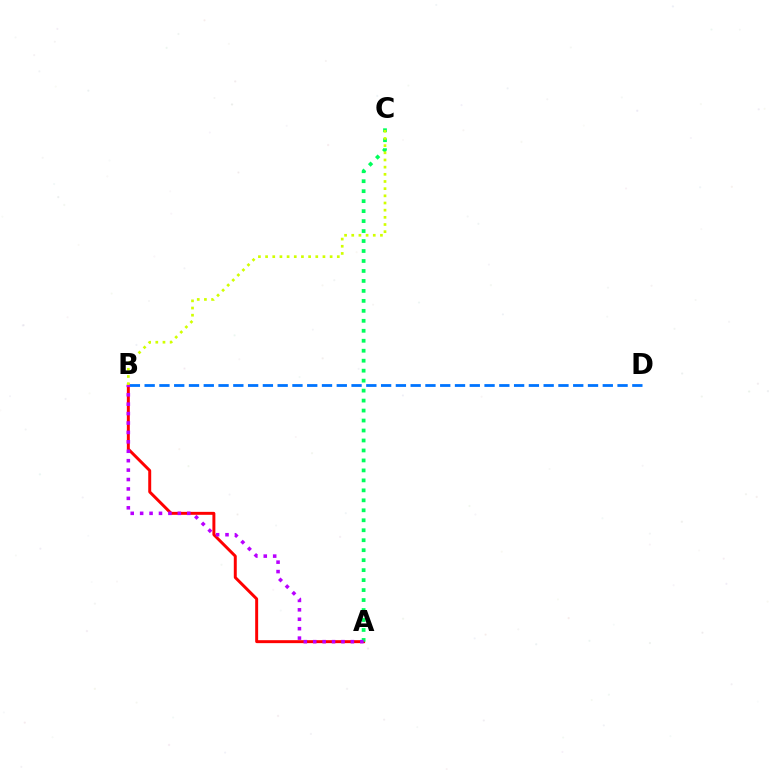{('A', 'B'): [{'color': '#ff0000', 'line_style': 'solid', 'thickness': 2.13}, {'color': '#b900ff', 'line_style': 'dotted', 'thickness': 2.56}], ('B', 'D'): [{'color': '#0074ff', 'line_style': 'dashed', 'thickness': 2.01}], ('A', 'C'): [{'color': '#00ff5c', 'line_style': 'dotted', 'thickness': 2.71}], ('B', 'C'): [{'color': '#d1ff00', 'line_style': 'dotted', 'thickness': 1.95}]}